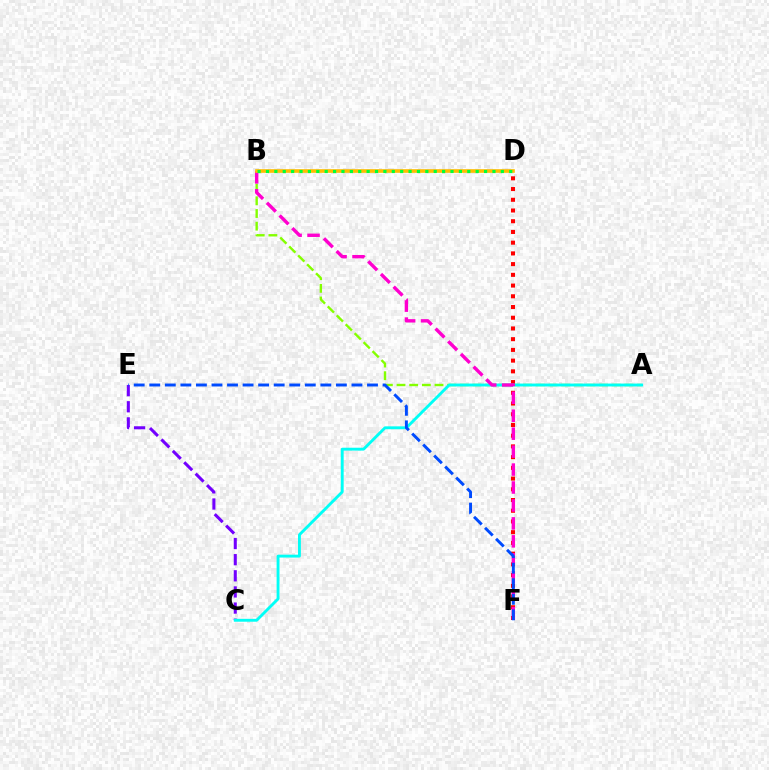{('A', 'B'): [{'color': '#84ff00', 'line_style': 'dashed', 'thickness': 1.72}], ('C', 'E'): [{'color': '#7200ff', 'line_style': 'dashed', 'thickness': 2.19}], ('D', 'F'): [{'color': '#ff0000', 'line_style': 'dotted', 'thickness': 2.91}], ('A', 'C'): [{'color': '#00fff6', 'line_style': 'solid', 'thickness': 2.07}], ('B', 'F'): [{'color': '#ff00cf', 'line_style': 'dashed', 'thickness': 2.44}], ('B', 'D'): [{'color': '#ffbd00', 'line_style': 'solid', 'thickness': 2.62}, {'color': '#00ff39', 'line_style': 'dotted', 'thickness': 2.28}], ('E', 'F'): [{'color': '#004bff', 'line_style': 'dashed', 'thickness': 2.11}]}